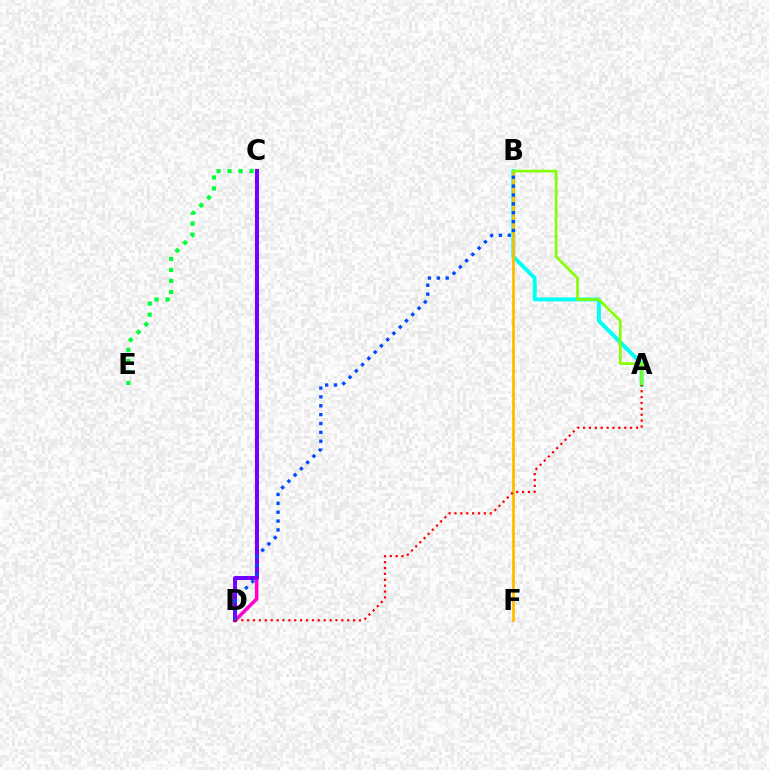{('A', 'B'): [{'color': '#00fff6', 'line_style': 'solid', 'thickness': 2.84}, {'color': '#84ff00', 'line_style': 'solid', 'thickness': 1.91}], ('C', 'D'): [{'color': '#ff00cf', 'line_style': 'solid', 'thickness': 2.53}, {'color': '#7200ff', 'line_style': 'solid', 'thickness': 2.86}], ('B', 'F'): [{'color': '#ffbd00', 'line_style': 'solid', 'thickness': 2.0}], ('B', 'D'): [{'color': '#004bff', 'line_style': 'dotted', 'thickness': 2.41}], ('C', 'E'): [{'color': '#00ff39', 'line_style': 'dotted', 'thickness': 2.99}], ('A', 'D'): [{'color': '#ff0000', 'line_style': 'dotted', 'thickness': 1.6}]}